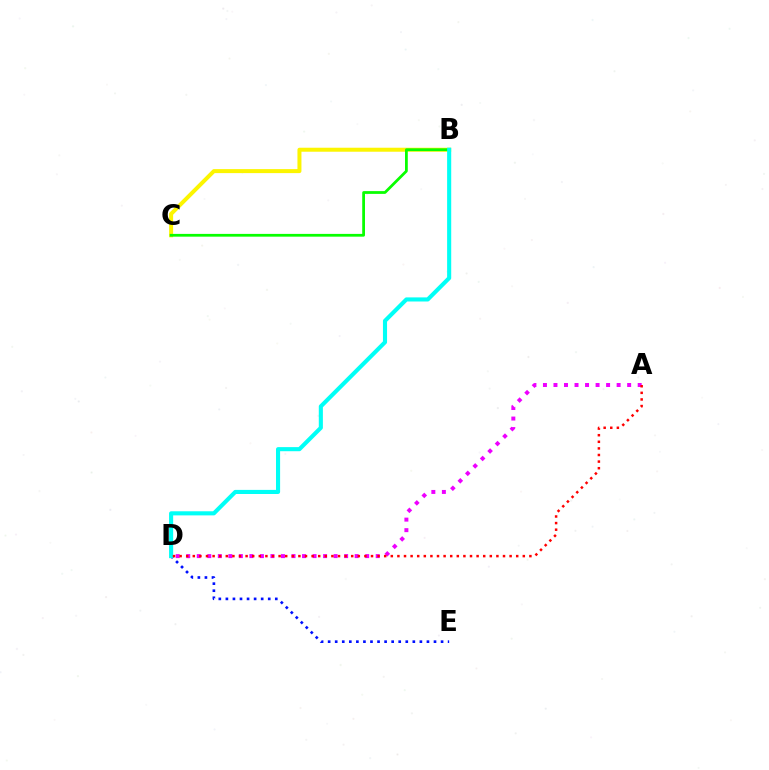{('B', 'C'): [{'color': '#fcf500', 'line_style': 'solid', 'thickness': 2.88}, {'color': '#08ff00', 'line_style': 'solid', 'thickness': 1.99}], ('D', 'E'): [{'color': '#0010ff', 'line_style': 'dotted', 'thickness': 1.92}], ('A', 'D'): [{'color': '#ee00ff', 'line_style': 'dotted', 'thickness': 2.86}, {'color': '#ff0000', 'line_style': 'dotted', 'thickness': 1.79}], ('B', 'D'): [{'color': '#00fff6', 'line_style': 'solid', 'thickness': 2.95}]}